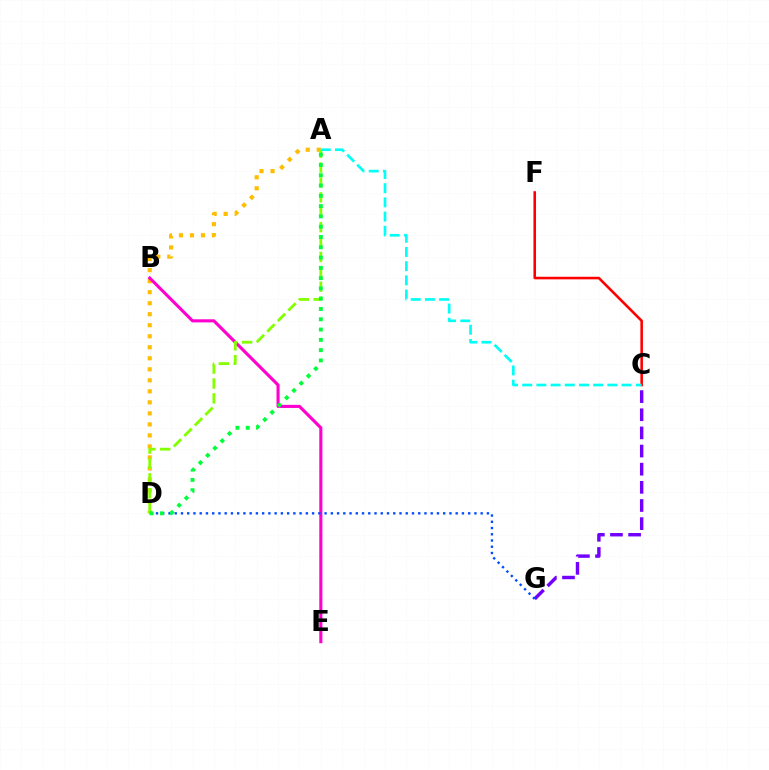{('C', 'G'): [{'color': '#7200ff', 'line_style': 'dashed', 'thickness': 2.47}], ('A', 'D'): [{'color': '#ffbd00', 'line_style': 'dotted', 'thickness': 2.99}, {'color': '#84ff00', 'line_style': 'dashed', 'thickness': 2.02}, {'color': '#00ff39', 'line_style': 'dotted', 'thickness': 2.8}], ('C', 'F'): [{'color': '#ff0000', 'line_style': 'solid', 'thickness': 1.86}], ('B', 'E'): [{'color': '#ff00cf', 'line_style': 'solid', 'thickness': 2.23}], ('D', 'G'): [{'color': '#004bff', 'line_style': 'dotted', 'thickness': 1.7}], ('A', 'C'): [{'color': '#00fff6', 'line_style': 'dashed', 'thickness': 1.93}]}